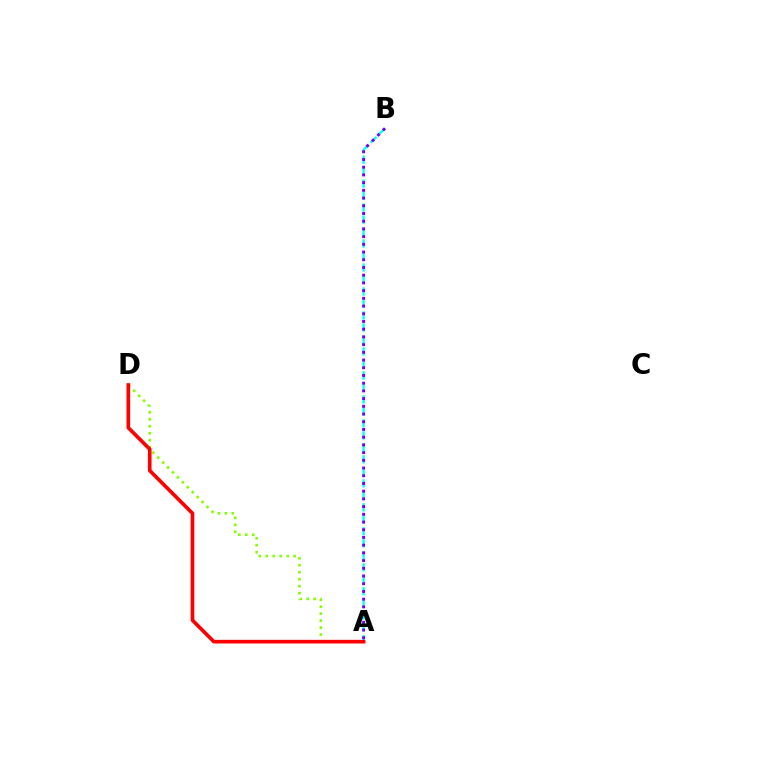{('A', 'D'): [{'color': '#84ff00', 'line_style': 'dotted', 'thickness': 1.9}, {'color': '#ff0000', 'line_style': 'solid', 'thickness': 2.63}], ('A', 'B'): [{'color': '#00fff6', 'line_style': 'dashed', 'thickness': 1.63}, {'color': '#7200ff', 'line_style': 'dotted', 'thickness': 2.1}]}